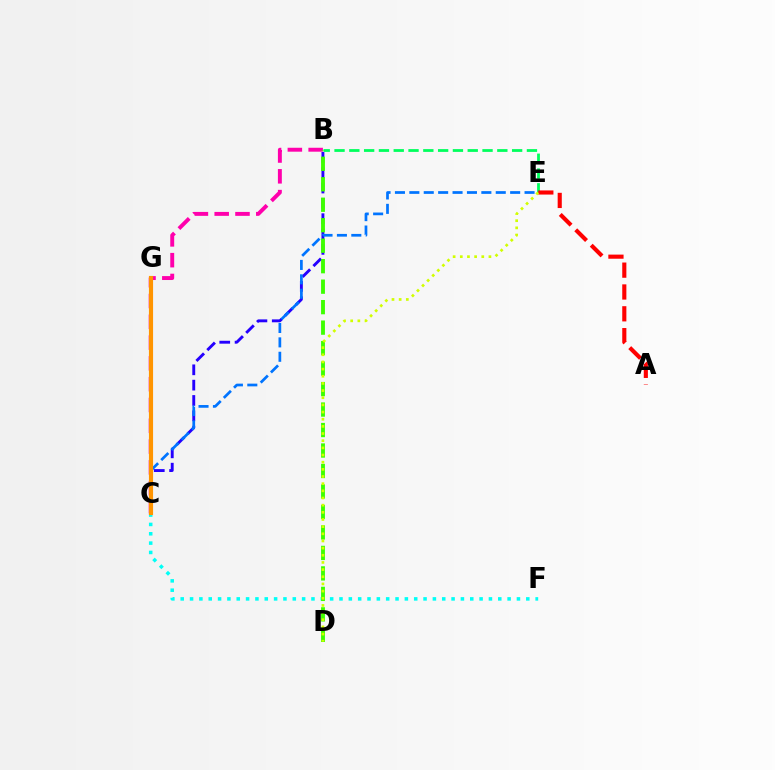{('B', 'C'): [{'color': '#ff00ac', 'line_style': 'dashed', 'thickness': 2.82}, {'color': '#2500ff', 'line_style': 'dashed', 'thickness': 2.08}], ('B', 'E'): [{'color': '#00ff5c', 'line_style': 'dashed', 'thickness': 2.01}], ('A', 'E'): [{'color': '#ff0000', 'line_style': 'dashed', 'thickness': 2.97}], ('C', 'F'): [{'color': '#00fff6', 'line_style': 'dotted', 'thickness': 2.54}], ('C', 'G'): [{'color': '#b900ff', 'line_style': 'solid', 'thickness': 2.75}, {'color': '#ff9400', 'line_style': 'solid', 'thickness': 2.98}], ('C', 'E'): [{'color': '#0074ff', 'line_style': 'dashed', 'thickness': 1.96}], ('B', 'D'): [{'color': '#3dff00', 'line_style': 'dashed', 'thickness': 2.78}], ('D', 'E'): [{'color': '#d1ff00', 'line_style': 'dotted', 'thickness': 1.95}]}